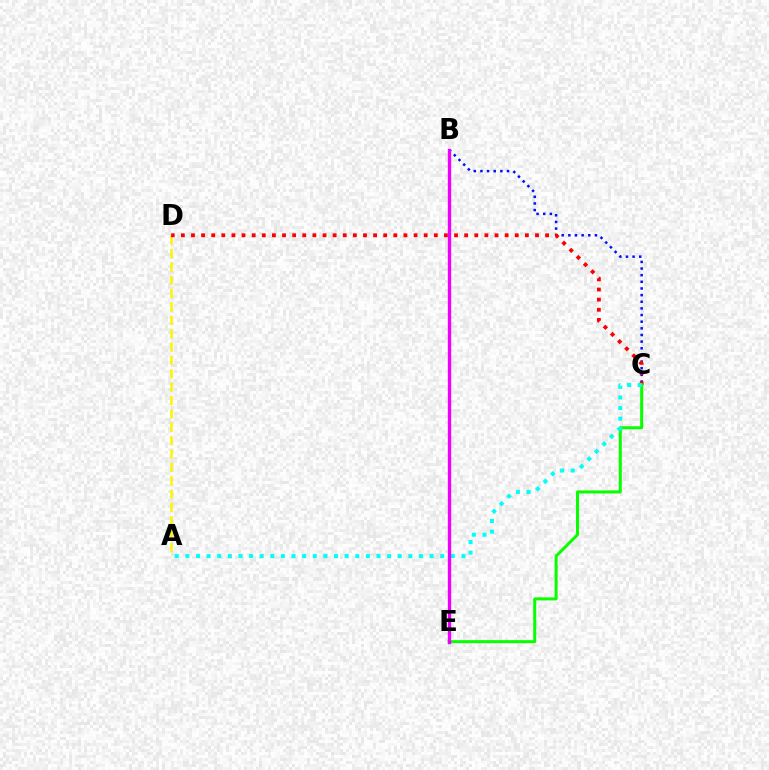{('B', 'C'): [{'color': '#0010ff', 'line_style': 'dotted', 'thickness': 1.81}], ('A', 'D'): [{'color': '#fcf500', 'line_style': 'dashed', 'thickness': 1.82}], ('C', 'D'): [{'color': '#ff0000', 'line_style': 'dotted', 'thickness': 2.75}], ('C', 'E'): [{'color': '#08ff00', 'line_style': 'solid', 'thickness': 2.18}], ('A', 'C'): [{'color': '#00fff6', 'line_style': 'dotted', 'thickness': 2.88}], ('B', 'E'): [{'color': '#ee00ff', 'line_style': 'solid', 'thickness': 2.4}]}